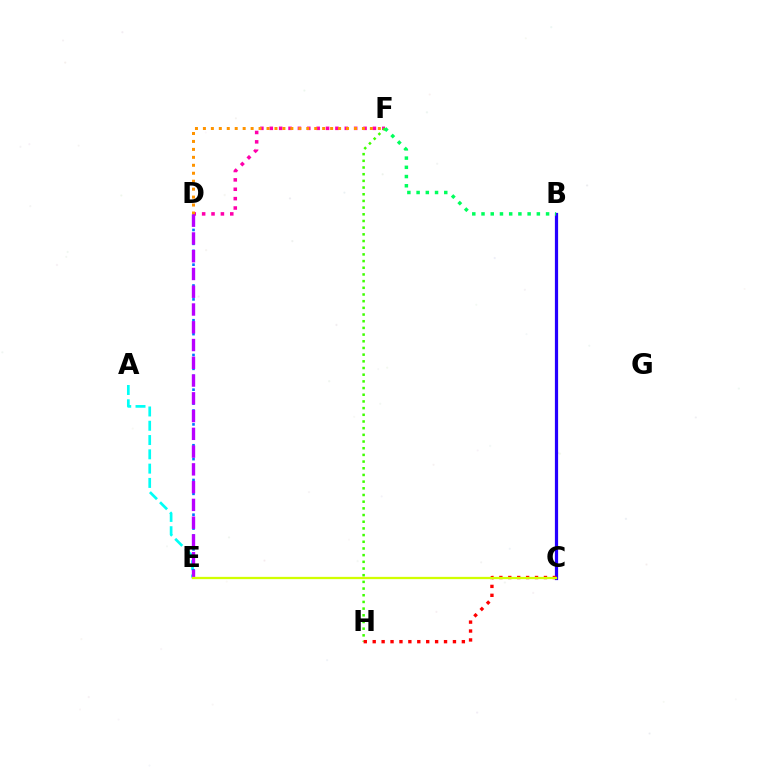{('D', 'F'): [{'color': '#ff00ac', 'line_style': 'dotted', 'thickness': 2.55}, {'color': '#ff9400', 'line_style': 'dotted', 'thickness': 2.16}], ('A', 'E'): [{'color': '#00fff6', 'line_style': 'dashed', 'thickness': 1.94}], ('B', 'C'): [{'color': '#2500ff', 'line_style': 'solid', 'thickness': 2.32}], ('F', 'H'): [{'color': '#3dff00', 'line_style': 'dotted', 'thickness': 1.82}], ('C', 'H'): [{'color': '#ff0000', 'line_style': 'dotted', 'thickness': 2.42}], ('D', 'E'): [{'color': '#0074ff', 'line_style': 'dotted', 'thickness': 1.89}, {'color': '#b900ff', 'line_style': 'dashed', 'thickness': 2.41}], ('B', 'F'): [{'color': '#00ff5c', 'line_style': 'dotted', 'thickness': 2.51}], ('C', 'E'): [{'color': '#d1ff00', 'line_style': 'solid', 'thickness': 1.63}]}